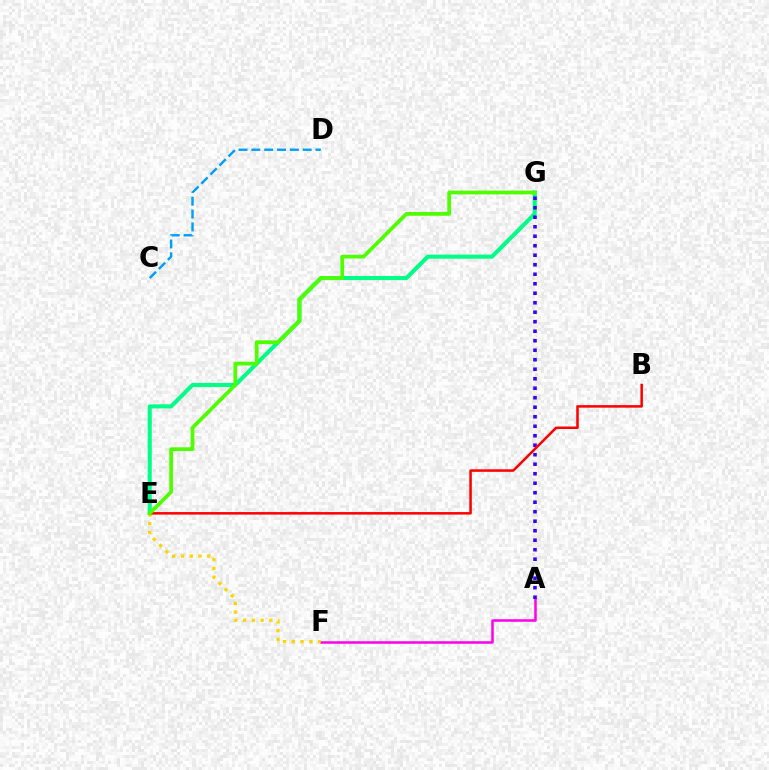{('C', 'D'): [{'color': '#009eff', 'line_style': 'dashed', 'thickness': 1.74}], ('E', 'G'): [{'color': '#00ff86', 'line_style': 'solid', 'thickness': 2.94}, {'color': '#4fff00', 'line_style': 'solid', 'thickness': 2.7}], ('A', 'F'): [{'color': '#ff00ed', 'line_style': 'solid', 'thickness': 1.82}], ('E', 'F'): [{'color': '#ffd500', 'line_style': 'dotted', 'thickness': 2.38}], ('A', 'G'): [{'color': '#3700ff', 'line_style': 'dotted', 'thickness': 2.58}], ('B', 'E'): [{'color': '#ff0000', 'line_style': 'solid', 'thickness': 1.82}]}